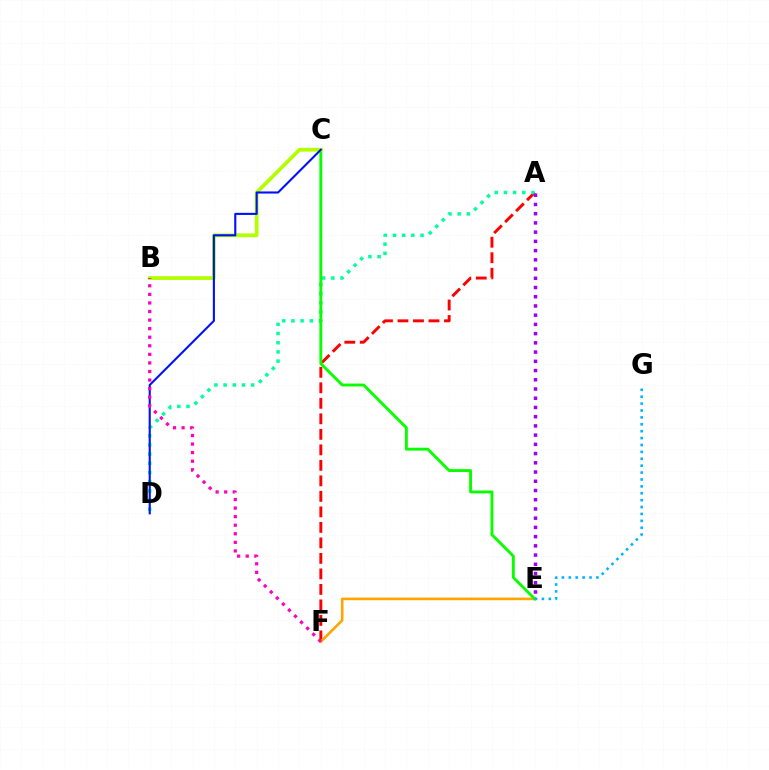{('A', 'F'): [{'color': '#ff0000', 'line_style': 'dashed', 'thickness': 2.11}], ('A', 'D'): [{'color': '#00ff9d', 'line_style': 'dotted', 'thickness': 2.5}], ('E', 'F'): [{'color': '#ffa500', 'line_style': 'solid', 'thickness': 1.89}], ('C', 'E'): [{'color': '#08ff00', 'line_style': 'solid', 'thickness': 2.07}], ('B', 'C'): [{'color': '#b3ff00', 'line_style': 'solid', 'thickness': 2.69}], ('A', 'E'): [{'color': '#9b00ff', 'line_style': 'dotted', 'thickness': 2.51}], ('C', 'D'): [{'color': '#0010ff', 'line_style': 'solid', 'thickness': 1.51}], ('E', 'G'): [{'color': '#00b5ff', 'line_style': 'dotted', 'thickness': 1.87}], ('B', 'F'): [{'color': '#ff00bd', 'line_style': 'dotted', 'thickness': 2.33}]}